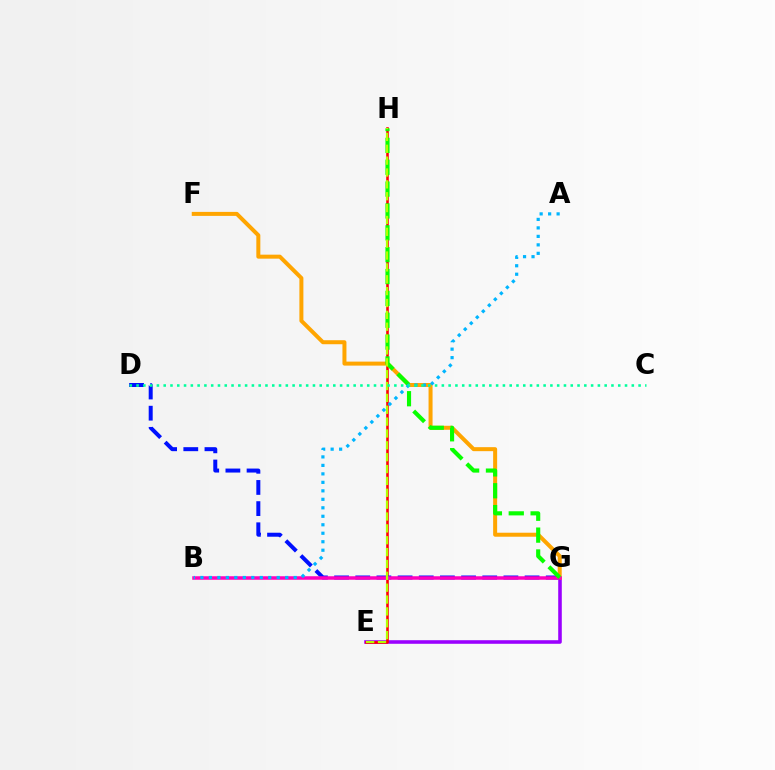{('E', 'G'): [{'color': '#9b00ff', 'line_style': 'solid', 'thickness': 2.58}], ('E', 'H'): [{'color': '#ff0000', 'line_style': 'solid', 'thickness': 1.86}, {'color': '#b3ff00', 'line_style': 'dashed', 'thickness': 1.61}], ('F', 'G'): [{'color': '#ffa500', 'line_style': 'solid', 'thickness': 2.88}], ('D', 'G'): [{'color': '#0010ff', 'line_style': 'dashed', 'thickness': 2.88}], ('B', 'G'): [{'color': '#ff00bd', 'line_style': 'solid', 'thickness': 2.53}], ('G', 'H'): [{'color': '#08ff00', 'line_style': 'dashed', 'thickness': 2.97}], ('A', 'B'): [{'color': '#00b5ff', 'line_style': 'dotted', 'thickness': 2.3}], ('C', 'D'): [{'color': '#00ff9d', 'line_style': 'dotted', 'thickness': 1.84}]}